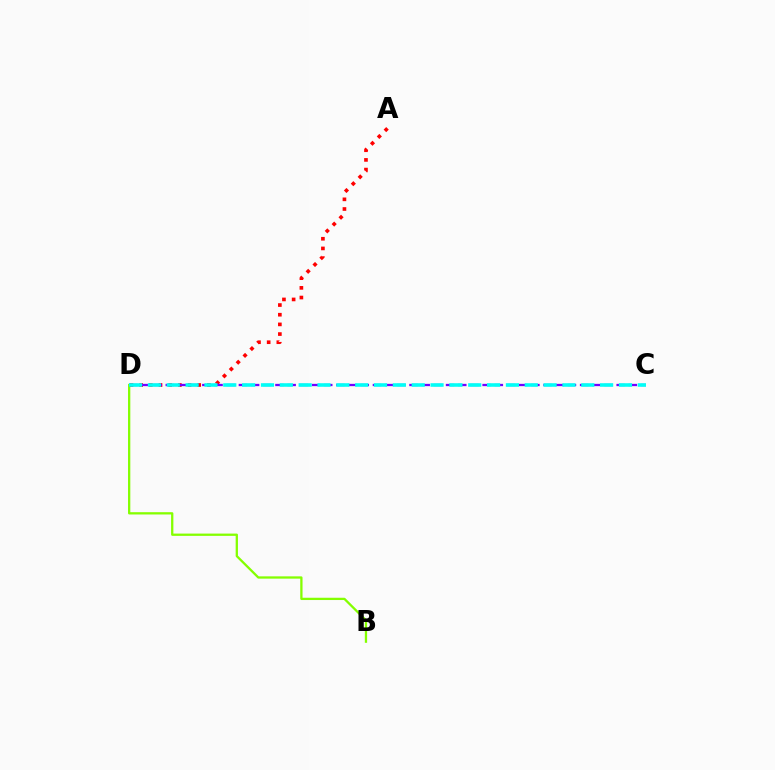{('B', 'D'): [{'color': '#84ff00', 'line_style': 'solid', 'thickness': 1.65}], ('A', 'D'): [{'color': '#ff0000', 'line_style': 'dotted', 'thickness': 2.63}], ('C', 'D'): [{'color': '#7200ff', 'line_style': 'dashed', 'thickness': 1.66}, {'color': '#00fff6', 'line_style': 'dashed', 'thickness': 2.56}]}